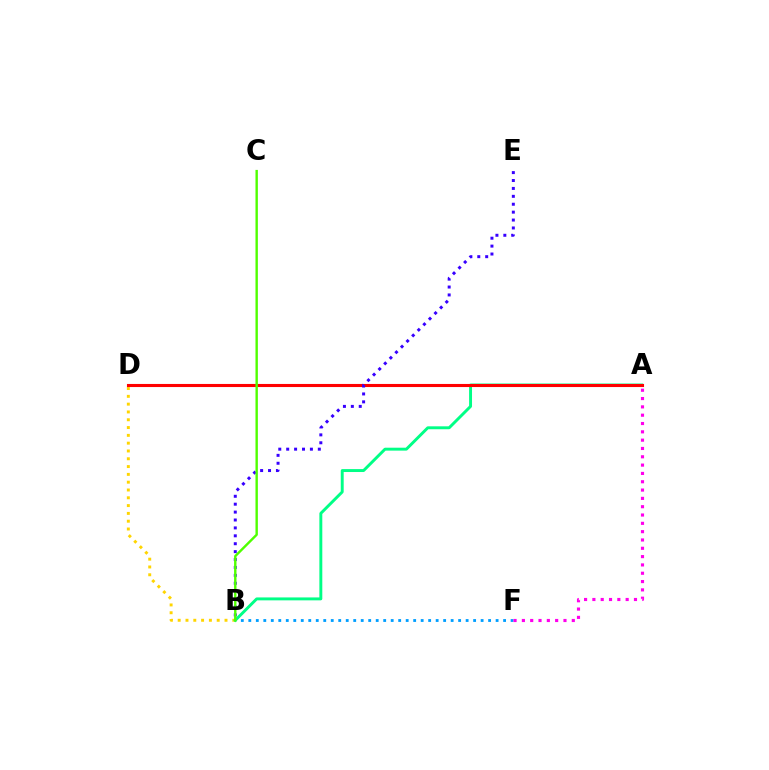{('B', 'D'): [{'color': '#ffd500', 'line_style': 'dotted', 'thickness': 2.12}], ('B', 'F'): [{'color': '#009eff', 'line_style': 'dotted', 'thickness': 2.04}], ('A', 'B'): [{'color': '#00ff86', 'line_style': 'solid', 'thickness': 2.11}], ('A', 'F'): [{'color': '#ff00ed', 'line_style': 'dotted', 'thickness': 2.26}], ('A', 'D'): [{'color': '#ff0000', 'line_style': 'solid', 'thickness': 2.23}], ('B', 'E'): [{'color': '#3700ff', 'line_style': 'dotted', 'thickness': 2.15}], ('B', 'C'): [{'color': '#4fff00', 'line_style': 'solid', 'thickness': 1.73}]}